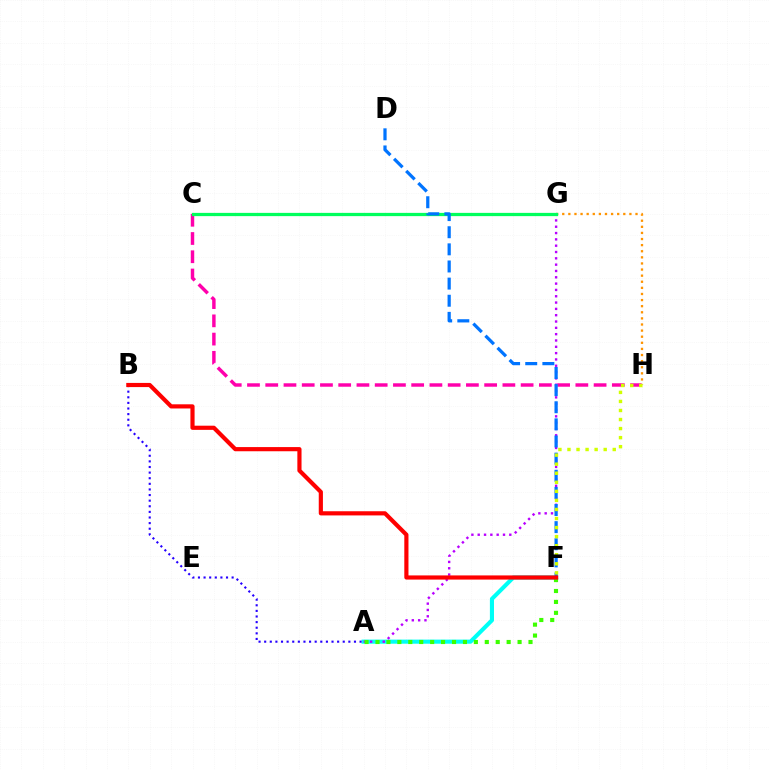{('G', 'H'): [{'color': '#ff9400', 'line_style': 'dotted', 'thickness': 1.66}], ('C', 'H'): [{'color': '#ff00ac', 'line_style': 'dashed', 'thickness': 2.48}], ('A', 'F'): [{'color': '#00fff6', 'line_style': 'solid', 'thickness': 2.96}, {'color': '#3dff00', 'line_style': 'dotted', 'thickness': 2.97}], ('A', 'G'): [{'color': '#b900ff', 'line_style': 'dotted', 'thickness': 1.72}], ('A', 'B'): [{'color': '#2500ff', 'line_style': 'dotted', 'thickness': 1.52}], ('C', 'G'): [{'color': '#00ff5c', 'line_style': 'solid', 'thickness': 2.34}], ('D', 'F'): [{'color': '#0074ff', 'line_style': 'dashed', 'thickness': 2.33}], ('F', 'H'): [{'color': '#d1ff00', 'line_style': 'dotted', 'thickness': 2.46}], ('B', 'F'): [{'color': '#ff0000', 'line_style': 'solid', 'thickness': 3.0}]}